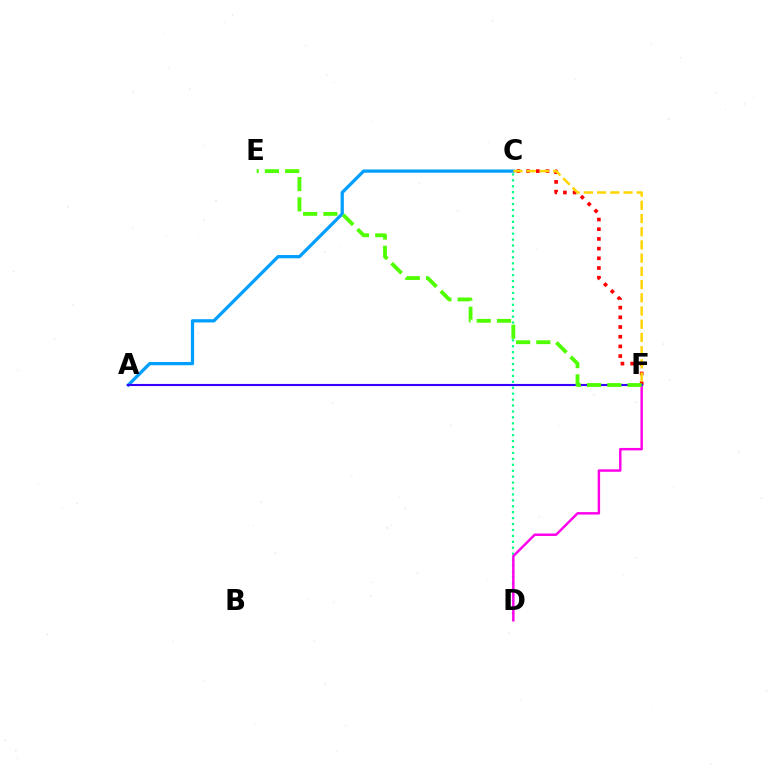{('C', 'D'): [{'color': '#00ff86', 'line_style': 'dotted', 'thickness': 1.61}], ('D', 'F'): [{'color': '#ff00ed', 'line_style': 'solid', 'thickness': 1.76}], ('C', 'F'): [{'color': '#ff0000', 'line_style': 'dotted', 'thickness': 2.63}, {'color': '#ffd500', 'line_style': 'dashed', 'thickness': 1.8}], ('A', 'C'): [{'color': '#009eff', 'line_style': 'solid', 'thickness': 2.33}], ('A', 'F'): [{'color': '#3700ff', 'line_style': 'solid', 'thickness': 1.53}], ('E', 'F'): [{'color': '#4fff00', 'line_style': 'dashed', 'thickness': 2.75}]}